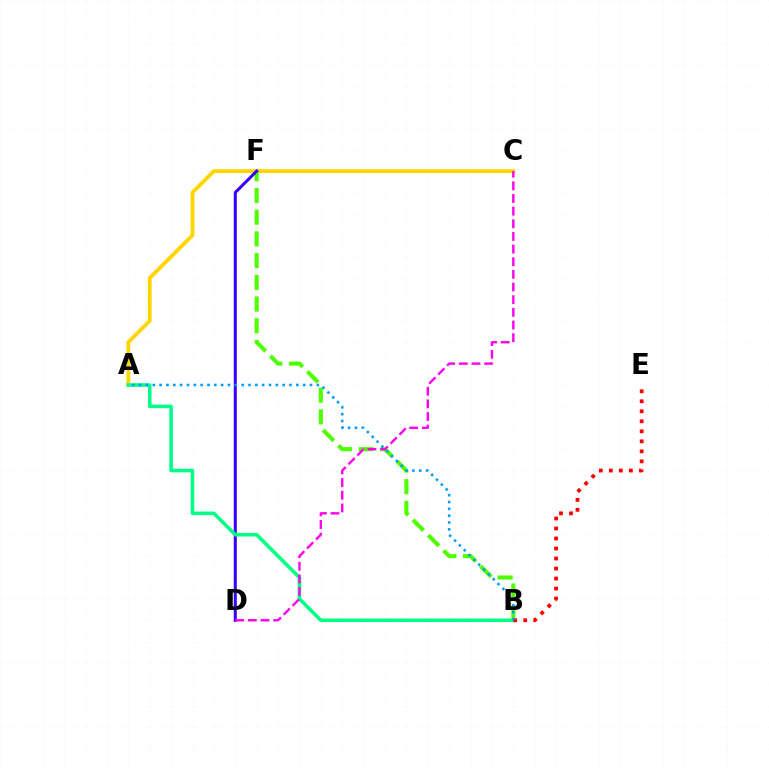{('A', 'C'): [{'color': '#ffd500', 'line_style': 'solid', 'thickness': 2.75}], ('B', 'F'): [{'color': '#4fff00', 'line_style': 'dashed', 'thickness': 2.95}], ('D', 'F'): [{'color': '#3700ff', 'line_style': 'solid', 'thickness': 2.17}], ('A', 'B'): [{'color': '#00ff86', 'line_style': 'solid', 'thickness': 2.57}, {'color': '#009eff', 'line_style': 'dotted', 'thickness': 1.86}], ('B', 'E'): [{'color': '#ff0000', 'line_style': 'dotted', 'thickness': 2.72}], ('C', 'D'): [{'color': '#ff00ed', 'line_style': 'dashed', 'thickness': 1.72}]}